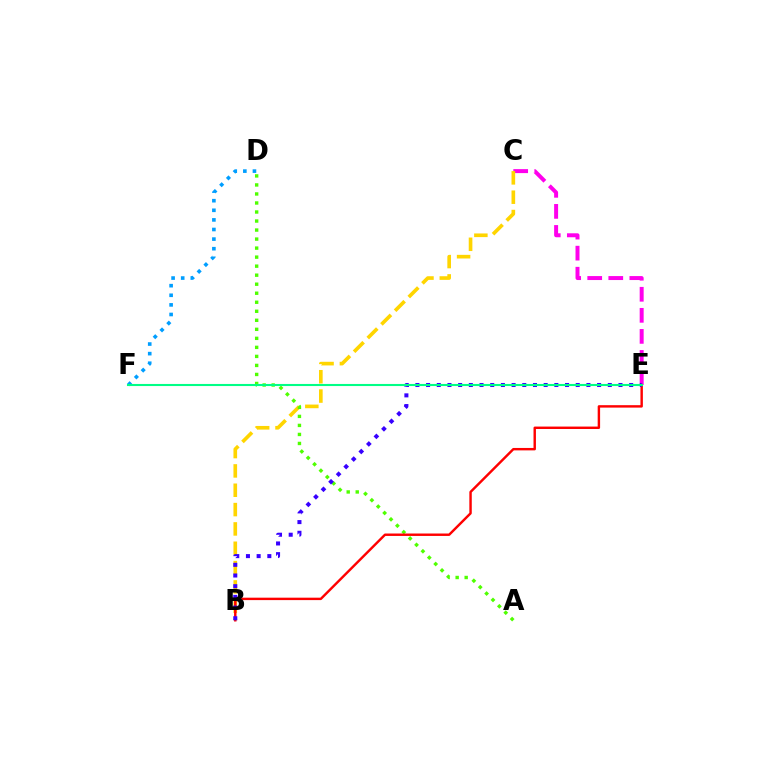{('C', 'E'): [{'color': '#ff00ed', 'line_style': 'dashed', 'thickness': 2.86}], ('B', 'C'): [{'color': '#ffd500', 'line_style': 'dashed', 'thickness': 2.63}], ('A', 'D'): [{'color': '#4fff00', 'line_style': 'dotted', 'thickness': 2.45}], ('B', 'E'): [{'color': '#ff0000', 'line_style': 'solid', 'thickness': 1.75}, {'color': '#3700ff', 'line_style': 'dotted', 'thickness': 2.9}], ('D', 'F'): [{'color': '#009eff', 'line_style': 'dotted', 'thickness': 2.61}], ('E', 'F'): [{'color': '#00ff86', 'line_style': 'solid', 'thickness': 1.51}]}